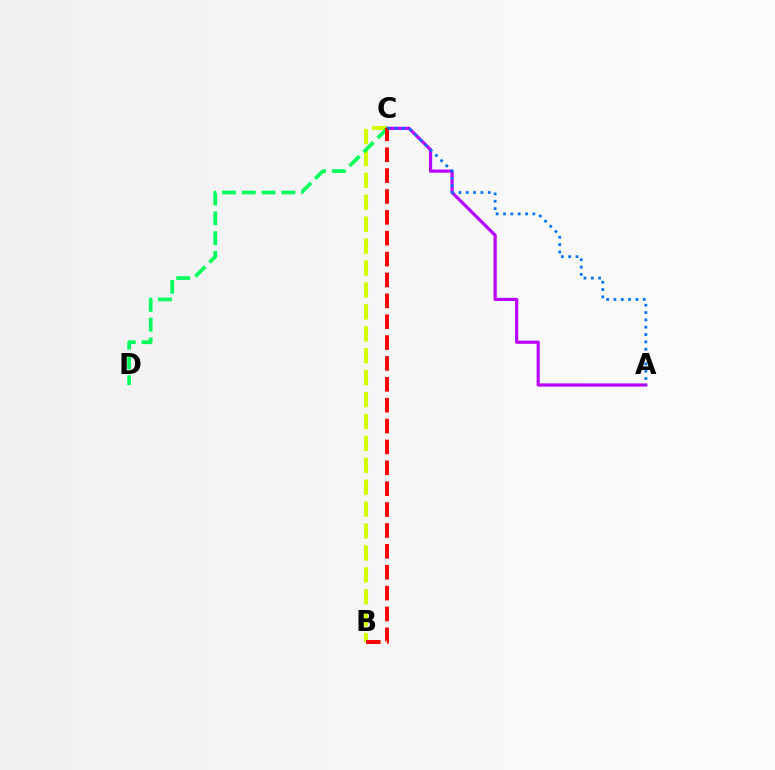{('B', 'C'): [{'color': '#d1ff00', 'line_style': 'dashed', 'thickness': 2.98}, {'color': '#ff0000', 'line_style': 'dashed', 'thickness': 2.84}], ('A', 'C'): [{'color': '#b900ff', 'line_style': 'solid', 'thickness': 2.29}, {'color': '#0074ff', 'line_style': 'dotted', 'thickness': 1.99}], ('C', 'D'): [{'color': '#00ff5c', 'line_style': 'dashed', 'thickness': 2.69}]}